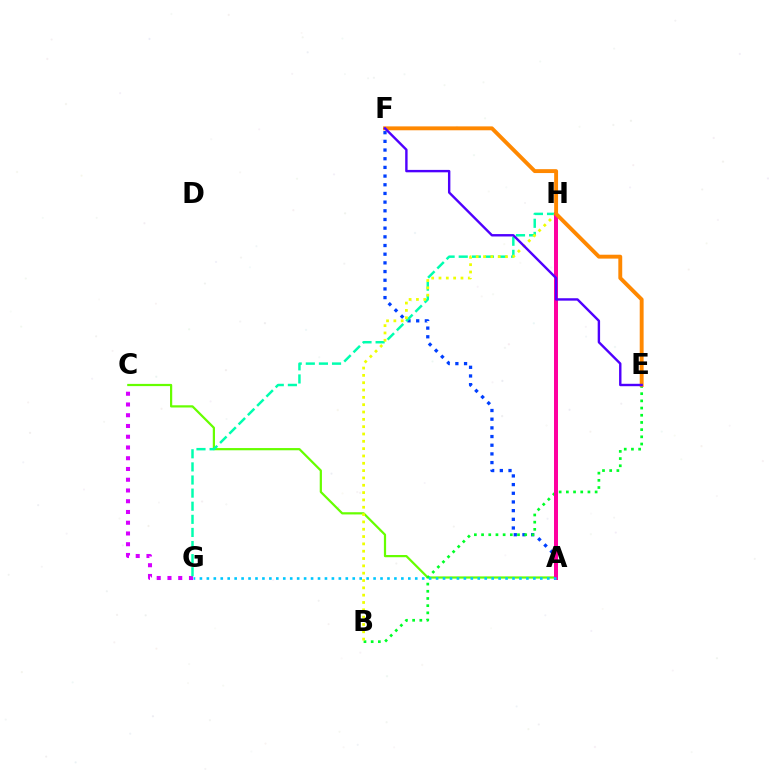{('A', 'H'): [{'color': '#ff0000', 'line_style': 'solid', 'thickness': 1.55}, {'color': '#ff00a0', 'line_style': 'solid', 'thickness': 2.88}], ('A', 'C'): [{'color': '#66ff00', 'line_style': 'solid', 'thickness': 1.6}], ('C', 'G'): [{'color': '#d600ff', 'line_style': 'dotted', 'thickness': 2.92}], ('A', 'F'): [{'color': '#003fff', 'line_style': 'dotted', 'thickness': 2.36}], ('G', 'H'): [{'color': '#00ffaf', 'line_style': 'dashed', 'thickness': 1.78}], ('B', 'E'): [{'color': '#00ff27', 'line_style': 'dotted', 'thickness': 1.95}], ('B', 'H'): [{'color': '#eeff00', 'line_style': 'dotted', 'thickness': 1.99}], ('E', 'F'): [{'color': '#ff8800', 'line_style': 'solid', 'thickness': 2.8}, {'color': '#4f00ff', 'line_style': 'solid', 'thickness': 1.73}], ('A', 'G'): [{'color': '#00c7ff', 'line_style': 'dotted', 'thickness': 1.89}]}